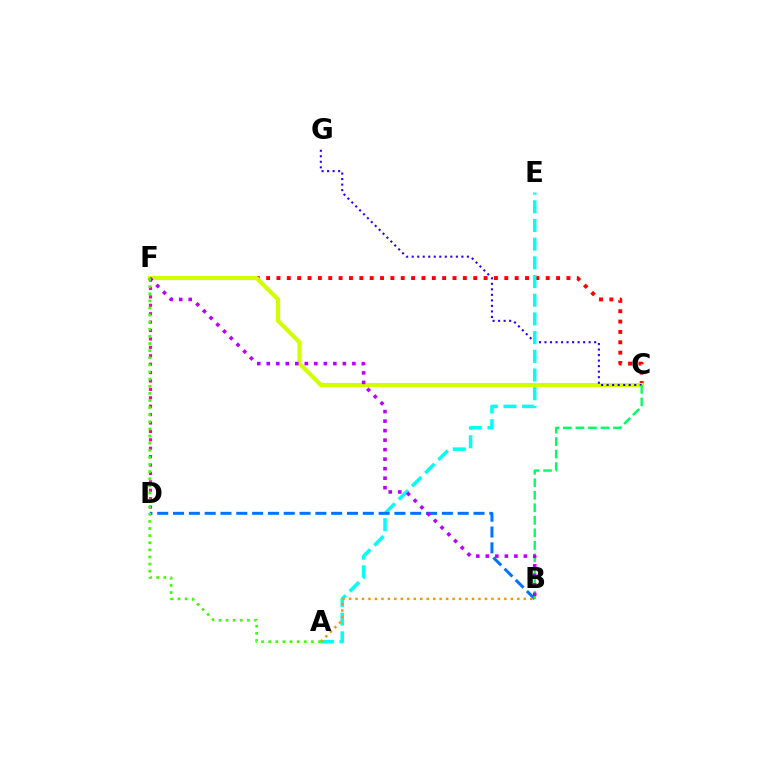{('C', 'F'): [{'color': '#ff0000', 'line_style': 'dotted', 'thickness': 2.81}, {'color': '#d1ff00', 'line_style': 'solid', 'thickness': 2.97}], ('C', 'G'): [{'color': '#2500ff', 'line_style': 'dotted', 'thickness': 1.5}], ('A', 'E'): [{'color': '#00fff6', 'line_style': 'dashed', 'thickness': 2.54}], ('D', 'F'): [{'color': '#ff00ac', 'line_style': 'dotted', 'thickness': 2.28}], ('B', 'D'): [{'color': '#0074ff', 'line_style': 'dashed', 'thickness': 2.15}], ('B', 'C'): [{'color': '#00ff5c', 'line_style': 'dashed', 'thickness': 1.7}], ('B', 'F'): [{'color': '#b900ff', 'line_style': 'dotted', 'thickness': 2.58}], ('A', 'B'): [{'color': '#ff9400', 'line_style': 'dotted', 'thickness': 1.76}], ('A', 'F'): [{'color': '#3dff00', 'line_style': 'dotted', 'thickness': 1.93}]}